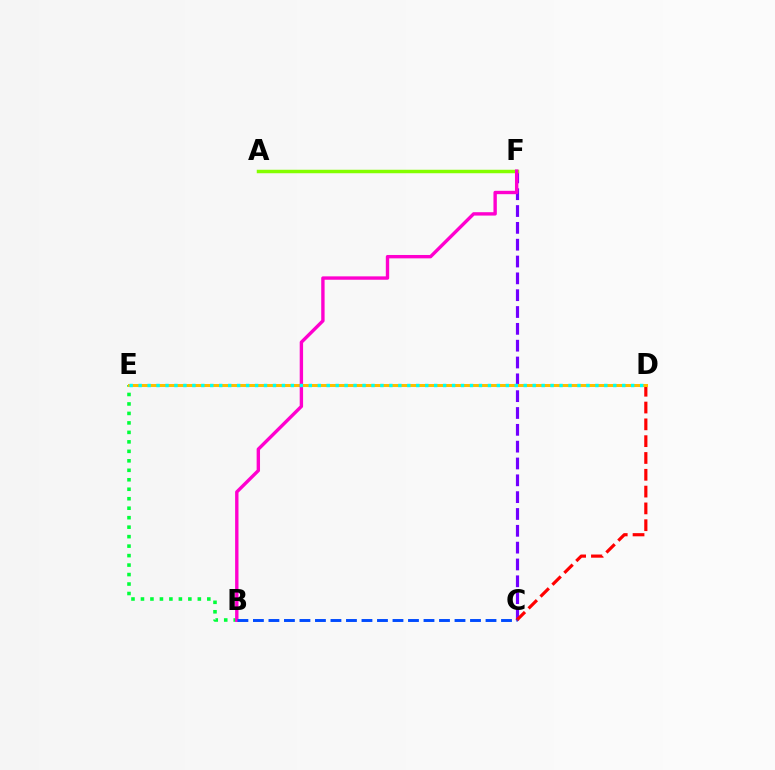{('C', 'F'): [{'color': '#7200ff', 'line_style': 'dashed', 'thickness': 2.29}], ('B', 'E'): [{'color': '#00ff39', 'line_style': 'dotted', 'thickness': 2.58}], ('C', 'D'): [{'color': '#ff0000', 'line_style': 'dashed', 'thickness': 2.28}], ('A', 'F'): [{'color': '#84ff00', 'line_style': 'solid', 'thickness': 2.51}], ('D', 'E'): [{'color': '#ffbd00', 'line_style': 'solid', 'thickness': 2.18}, {'color': '#00fff6', 'line_style': 'dotted', 'thickness': 2.43}], ('B', 'F'): [{'color': '#ff00cf', 'line_style': 'solid', 'thickness': 2.43}], ('B', 'C'): [{'color': '#004bff', 'line_style': 'dashed', 'thickness': 2.11}]}